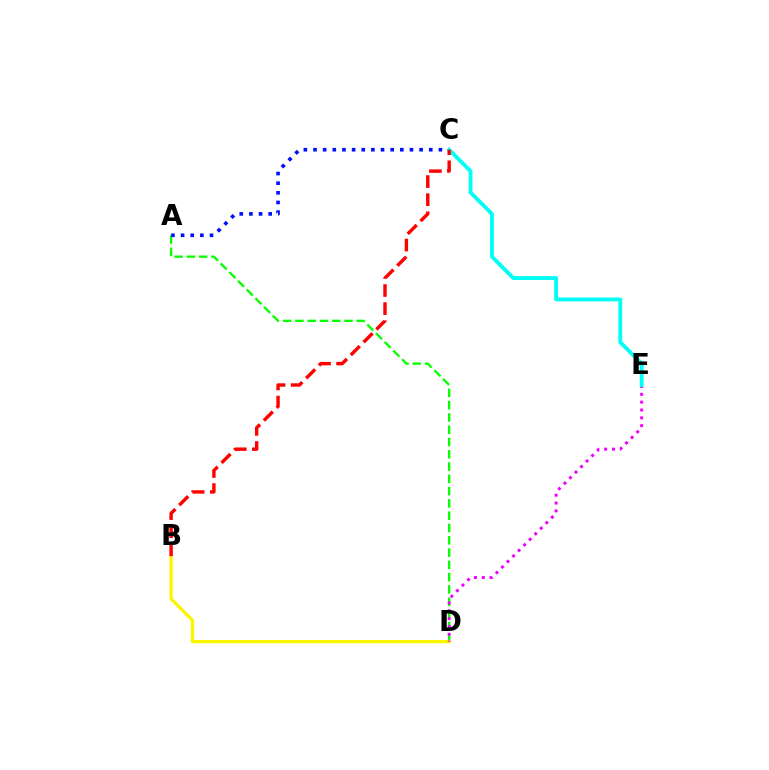{('A', 'D'): [{'color': '#08ff00', 'line_style': 'dashed', 'thickness': 1.67}], ('A', 'C'): [{'color': '#0010ff', 'line_style': 'dotted', 'thickness': 2.62}], ('B', 'D'): [{'color': '#fcf500', 'line_style': 'solid', 'thickness': 2.37}], ('D', 'E'): [{'color': '#ee00ff', 'line_style': 'dotted', 'thickness': 2.13}], ('C', 'E'): [{'color': '#00fff6', 'line_style': 'solid', 'thickness': 2.77}], ('B', 'C'): [{'color': '#ff0000', 'line_style': 'dashed', 'thickness': 2.46}]}